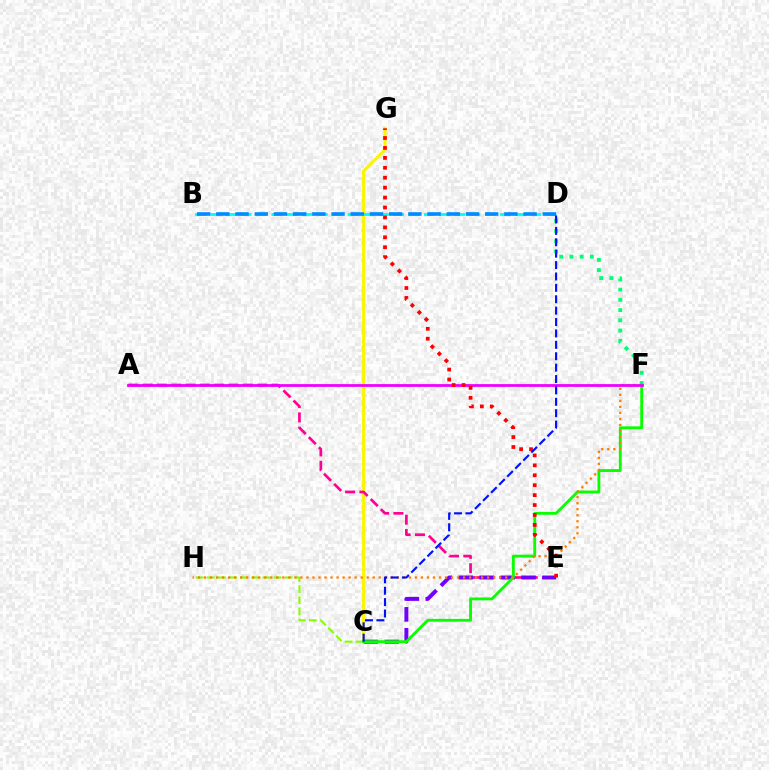{('C', 'H'): [{'color': '#84ff00', 'line_style': 'dashed', 'thickness': 1.51}], ('D', 'F'): [{'color': '#00ff74', 'line_style': 'dotted', 'thickness': 2.78}], ('C', 'G'): [{'color': '#fcf500', 'line_style': 'solid', 'thickness': 2.21}], ('A', 'E'): [{'color': '#ff0094', 'line_style': 'dashed', 'thickness': 1.94}], ('B', 'D'): [{'color': '#00fff6', 'line_style': 'dashed', 'thickness': 2.07}, {'color': '#008cff', 'line_style': 'dashed', 'thickness': 2.61}], ('C', 'E'): [{'color': '#7200ff', 'line_style': 'dashed', 'thickness': 2.84}], ('C', 'F'): [{'color': '#08ff00', 'line_style': 'solid', 'thickness': 2.04}], ('F', 'H'): [{'color': '#ff7c00', 'line_style': 'dotted', 'thickness': 1.64}], ('A', 'F'): [{'color': '#ee00ff', 'line_style': 'solid', 'thickness': 1.99}], ('E', 'G'): [{'color': '#ff0000', 'line_style': 'dotted', 'thickness': 2.7}], ('C', 'D'): [{'color': '#0010ff', 'line_style': 'dashed', 'thickness': 1.55}]}